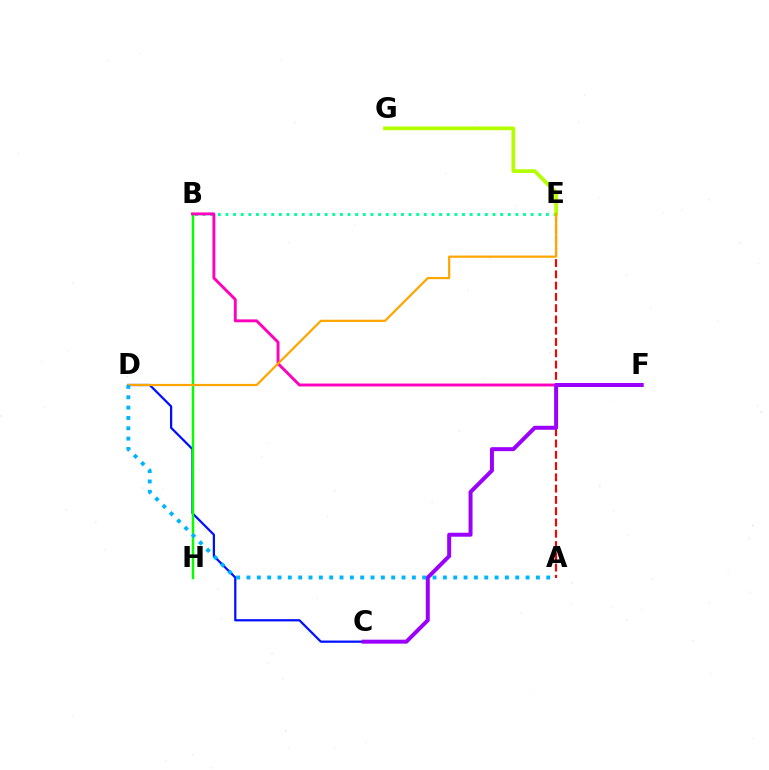{('B', 'E'): [{'color': '#00ff9d', 'line_style': 'dotted', 'thickness': 2.07}], ('C', 'D'): [{'color': '#0010ff', 'line_style': 'solid', 'thickness': 1.61}], ('B', 'H'): [{'color': '#08ff00', 'line_style': 'solid', 'thickness': 1.77}], ('B', 'F'): [{'color': '#ff00bd', 'line_style': 'solid', 'thickness': 2.09}], ('A', 'E'): [{'color': '#ff0000', 'line_style': 'dashed', 'thickness': 1.53}], ('E', 'G'): [{'color': '#b3ff00', 'line_style': 'solid', 'thickness': 2.68}], ('D', 'E'): [{'color': '#ffa500', 'line_style': 'solid', 'thickness': 1.59}], ('C', 'F'): [{'color': '#9b00ff', 'line_style': 'solid', 'thickness': 2.86}], ('A', 'D'): [{'color': '#00b5ff', 'line_style': 'dotted', 'thickness': 2.81}]}